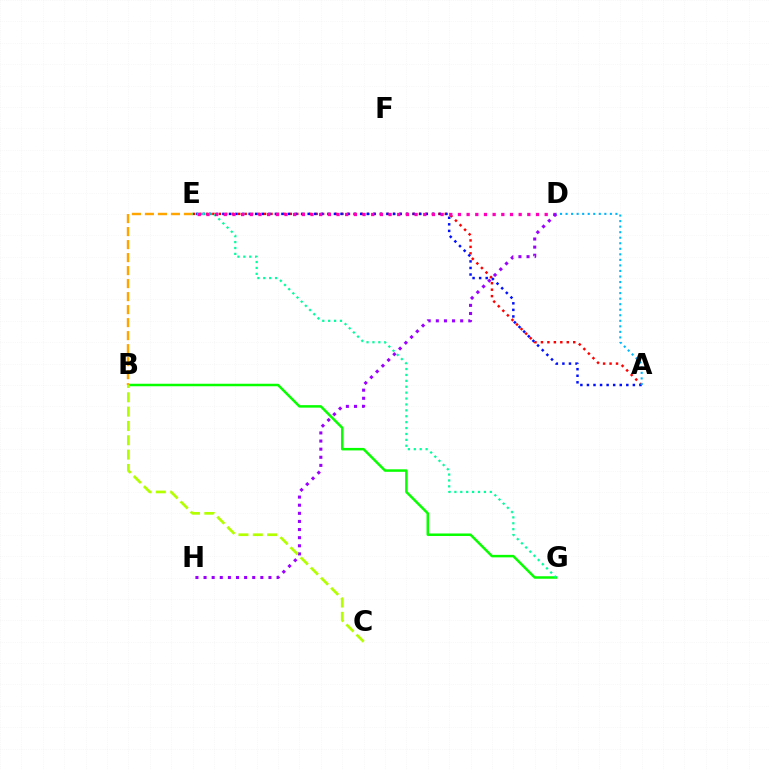{('B', 'G'): [{'color': '#08ff00', 'line_style': 'solid', 'thickness': 1.8}], ('A', 'E'): [{'color': '#ff0000', 'line_style': 'dotted', 'thickness': 1.75}, {'color': '#0010ff', 'line_style': 'dotted', 'thickness': 1.78}], ('B', 'E'): [{'color': '#ffa500', 'line_style': 'dashed', 'thickness': 1.77}], ('E', 'G'): [{'color': '#00ff9d', 'line_style': 'dotted', 'thickness': 1.6}], ('D', 'E'): [{'color': '#ff00bd', 'line_style': 'dotted', 'thickness': 2.36}], ('D', 'H'): [{'color': '#9b00ff', 'line_style': 'dotted', 'thickness': 2.2}], ('A', 'D'): [{'color': '#00b5ff', 'line_style': 'dotted', 'thickness': 1.5}], ('B', 'C'): [{'color': '#b3ff00', 'line_style': 'dashed', 'thickness': 1.95}]}